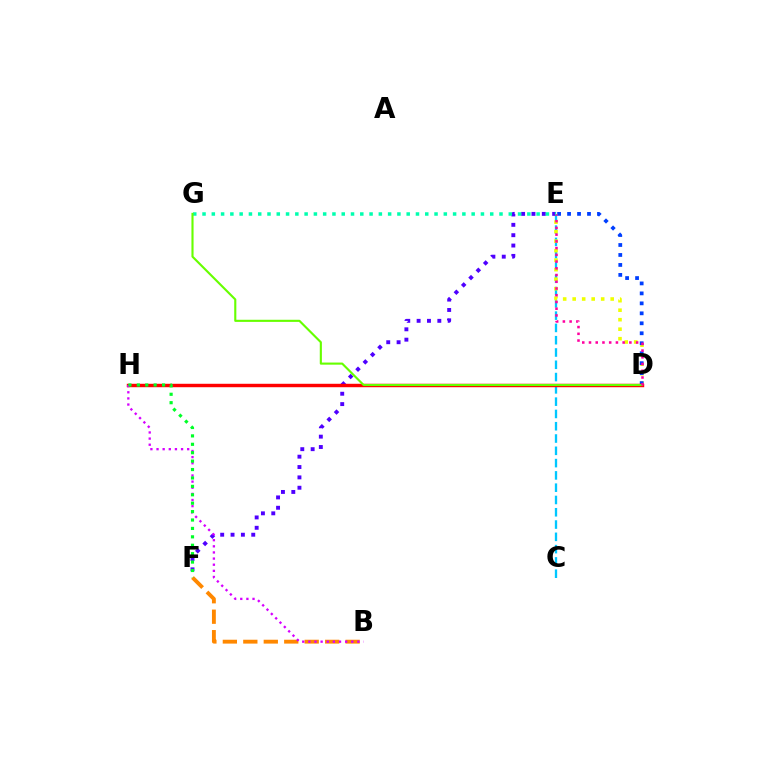{('C', 'E'): [{'color': '#00c7ff', 'line_style': 'dashed', 'thickness': 1.67}], ('B', 'F'): [{'color': '#ff8800', 'line_style': 'dashed', 'thickness': 2.78}], ('D', 'E'): [{'color': '#eeff00', 'line_style': 'dotted', 'thickness': 2.58}, {'color': '#003fff', 'line_style': 'dotted', 'thickness': 2.71}, {'color': '#ff00a0', 'line_style': 'dotted', 'thickness': 1.83}], ('E', 'F'): [{'color': '#4f00ff', 'line_style': 'dotted', 'thickness': 2.81}], ('D', 'H'): [{'color': '#ff0000', 'line_style': 'solid', 'thickness': 2.48}], ('B', 'H'): [{'color': '#d600ff', 'line_style': 'dotted', 'thickness': 1.67}], ('E', 'G'): [{'color': '#00ffaf', 'line_style': 'dotted', 'thickness': 2.52}], ('F', 'H'): [{'color': '#00ff27', 'line_style': 'dotted', 'thickness': 2.29}], ('D', 'G'): [{'color': '#66ff00', 'line_style': 'solid', 'thickness': 1.53}]}